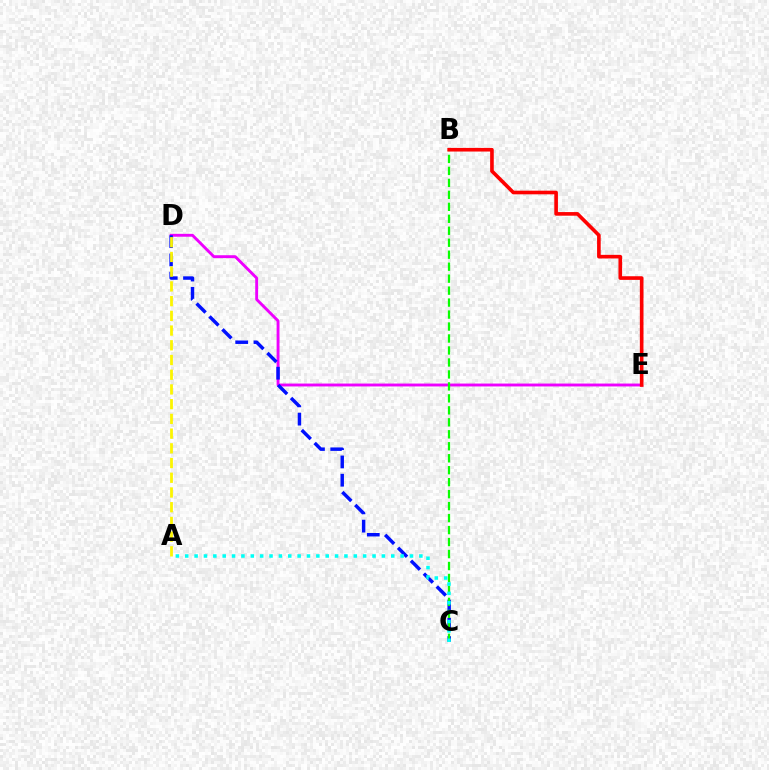{('D', 'E'): [{'color': '#ee00ff', 'line_style': 'solid', 'thickness': 2.08}], ('C', 'D'): [{'color': '#0010ff', 'line_style': 'dashed', 'thickness': 2.48}], ('B', 'C'): [{'color': '#08ff00', 'line_style': 'dashed', 'thickness': 1.63}], ('A', 'C'): [{'color': '#00fff6', 'line_style': 'dotted', 'thickness': 2.54}], ('B', 'E'): [{'color': '#ff0000', 'line_style': 'solid', 'thickness': 2.61}], ('A', 'D'): [{'color': '#fcf500', 'line_style': 'dashed', 'thickness': 2.0}]}